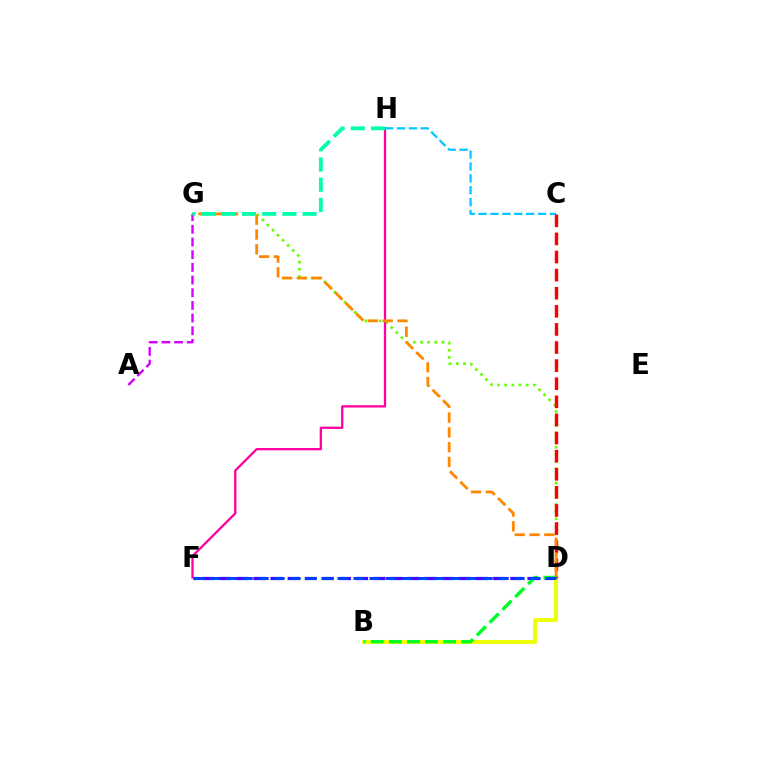{('D', 'G'): [{'color': '#66ff00', 'line_style': 'dotted', 'thickness': 1.94}, {'color': '#ff8800', 'line_style': 'dashed', 'thickness': 2.01}], ('D', 'F'): [{'color': '#4f00ff', 'line_style': 'dashed', 'thickness': 2.33}, {'color': '#003fff', 'line_style': 'dashed', 'thickness': 2.17}], ('F', 'H'): [{'color': '#ff00a0', 'line_style': 'solid', 'thickness': 1.65}], ('B', 'D'): [{'color': '#eeff00', 'line_style': 'solid', 'thickness': 2.78}, {'color': '#00ff27', 'line_style': 'dashed', 'thickness': 2.46}], ('C', 'H'): [{'color': '#00c7ff', 'line_style': 'dashed', 'thickness': 1.62}], ('C', 'D'): [{'color': '#ff0000', 'line_style': 'dashed', 'thickness': 2.46}], ('A', 'G'): [{'color': '#d600ff', 'line_style': 'dashed', 'thickness': 1.72}], ('G', 'H'): [{'color': '#00ffaf', 'line_style': 'dashed', 'thickness': 2.74}]}